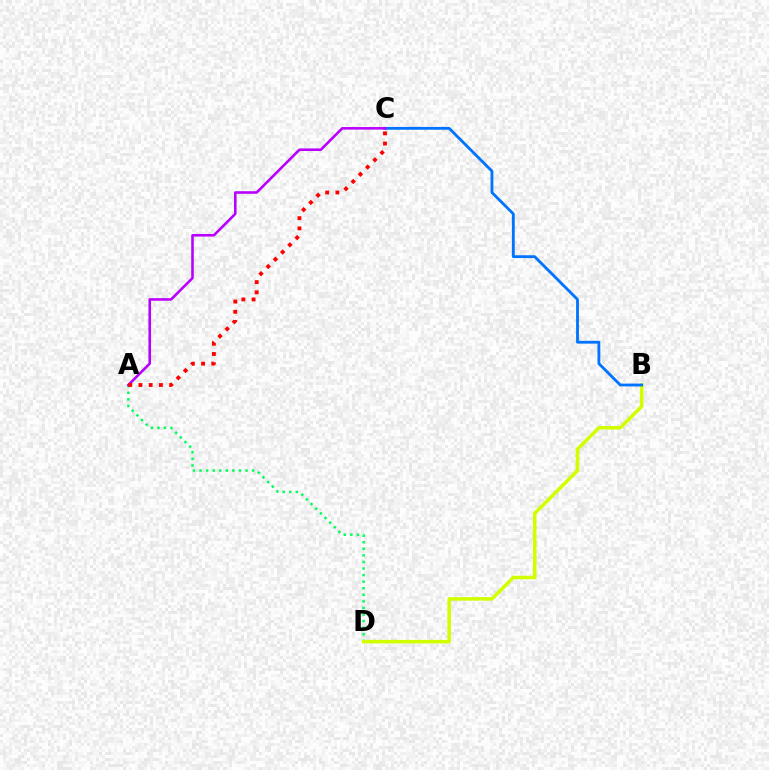{('A', 'D'): [{'color': '#00ff5c', 'line_style': 'dotted', 'thickness': 1.79}], ('B', 'D'): [{'color': '#d1ff00', 'line_style': 'solid', 'thickness': 2.54}], ('B', 'C'): [{'color': '#0074ff', 'line_style': 'solid', 'thickness': 2.03}], ('A', 'C'): [{'color': '#b900ff', 'line_style': 'solid', 'thickness': 1.86}, {'color': '#ff0000', 'line_style': 'dotted', 'thickness': 2.77}]}